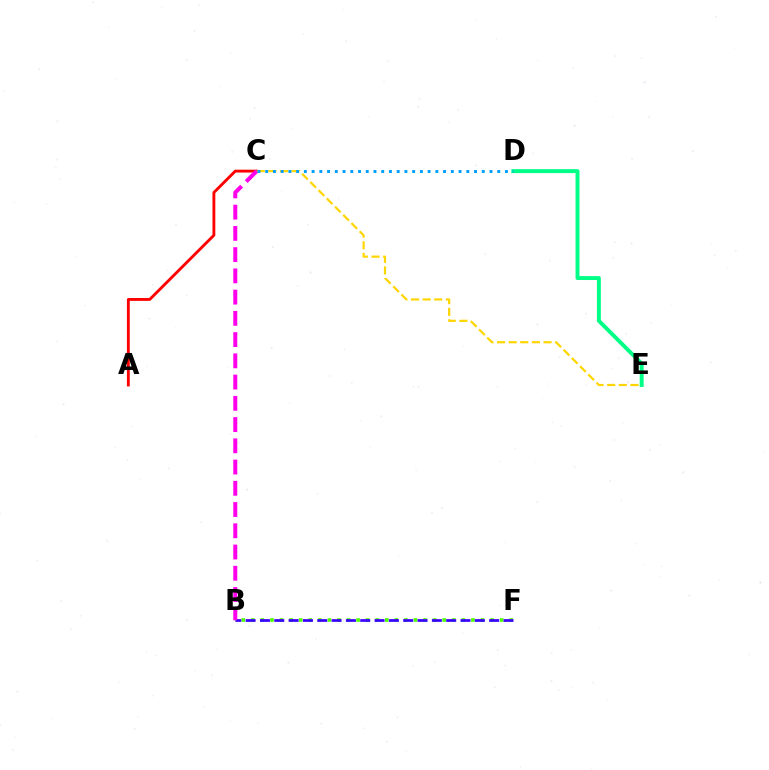{('A', 'C'): [{'color': '#ff0000', 'line_style': 'solid', 'thickness': 2.06}], ('B', 'F'): [{'color': '#4fff00', 'line_style': 'dotted', 'thickness': 2.6}, {'color': '#3700ff', 'line_style': 'dashed', 'thickness': 1.95}], ('D', 'E'): [{'color': '#00ff86', 'line_style': 'solid', 'thickness': 2.83}], ('C', 'E'): [{'color': '#ffd500', 'line_style': 'dashed', 'thickness': 1.58}], ('B', 'C'): [{'color': '#ff00ed', 'line_style': 'dashed', 'thickness': 2.89}], ('C', 'D'): [{'color': '#009eff', 'line_style': 'dotted', 'thickness': 2.1}]}